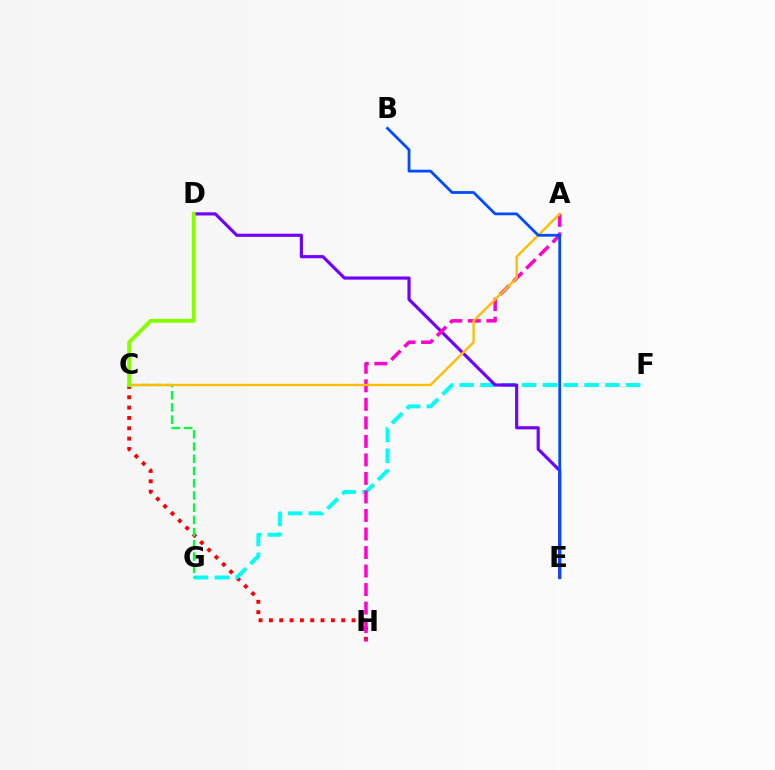{('C', 'H'): [{'color': '#ff0000', 'line_style': 'dotted', 'thickness': 2.81}], ('F', 'G'): [{'color': '#00fff6', 'line_style': 'dashed', 'thickness': 2.83}], ('D', 'E'): [{'color': '#7200ff', 'line_style': 'solid', 'thickness': 2.27}], ('A', 'H'): [{'color': '#ff00cf', 'line_style': 'dashed', 'thickness': 2.52}], ('C', 'G'): [{'color': '#00ff39', 'line_style': 'dashed', 'thickness': 1.66}], ('A', 'C'): [{'color': '#ffbd00', 'line_style': 'solid', 'thickness': 1.7}], ('B', 'E'): [{'color': '#004bff', 'line_style': 'solid', 'thickness': 2.01}], ('C', 'D'): [{'color': '#84ff00', 'line_style': 'solid', 'thickness': 2.79}]}